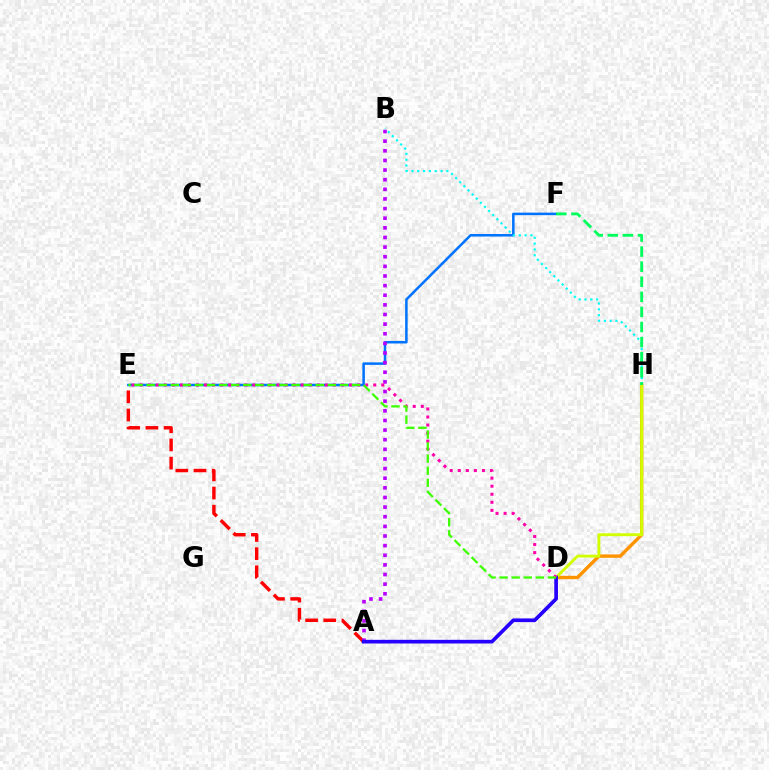{('E', 'F'): [{'color': '#0074ff', 'line_style': 'solid', 'thickness': 1.83}], ('A', 'E'): [{'color': '#ff0000', 'line_style': 'dashed', 'thickness': 2.47}], ('A', 'B'): [{'color': '#b900ff', 'line_style': 'dotted', 'thickness': 2.62}], ('D', 'H'): [{'color': '#ff9400', 'line_style': 'solid', 'thickness': 2.45}, {'color': '#d1ff00', 'line_style': 'solid', 'thickness': 2.07}], ('A', 'D'): [{'color': '#2500ff', 'line_style': 'solid', 'thickness': 2.65}], ('D', 'E'): [{'color': '#ff00ac', 'line_style': 'dotted', 'thickness': 2.19}, {'color': '#3dff00', 'line_style': 'dashed', 'thickness': 1.64}], ('B', 'H'): [{'color': '#00fff6', 'line_style': 'dotted', 'thickness': 1.58}], ('F', 'H'): [{'color': '#00ff5c', 'line_style': 'dashed', 'thickness': 2.05}]}